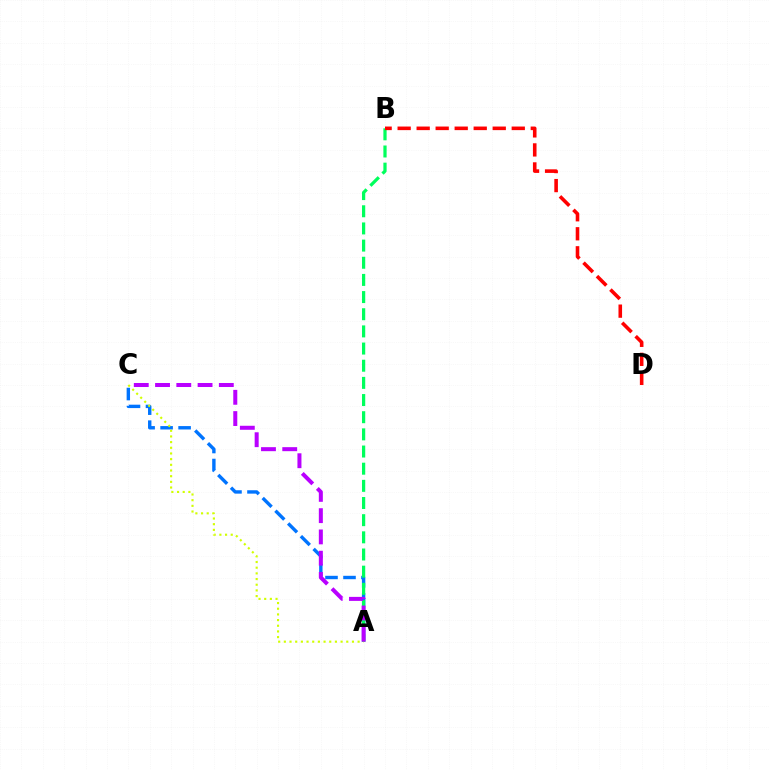{('A', 'C'): [{'color': '#0074ff', 'line_style': 'dashed', 'thickness': 2.45}, {'color': '#d1ff00', 'line_style': 'dotted', 'thickness': 1.54}, {'color': '#b900ff', 'line_style': 'dashed', 'thickness': 2.89}], ('A', 'B'): [{'color': '#00ff5c', 'line_style': 'dashed', 'thickness': 2.33}], ('B', 'D'): [{'color': '#ff0000', 'line_style': 'dashed', 'thickness': 2.58}]}